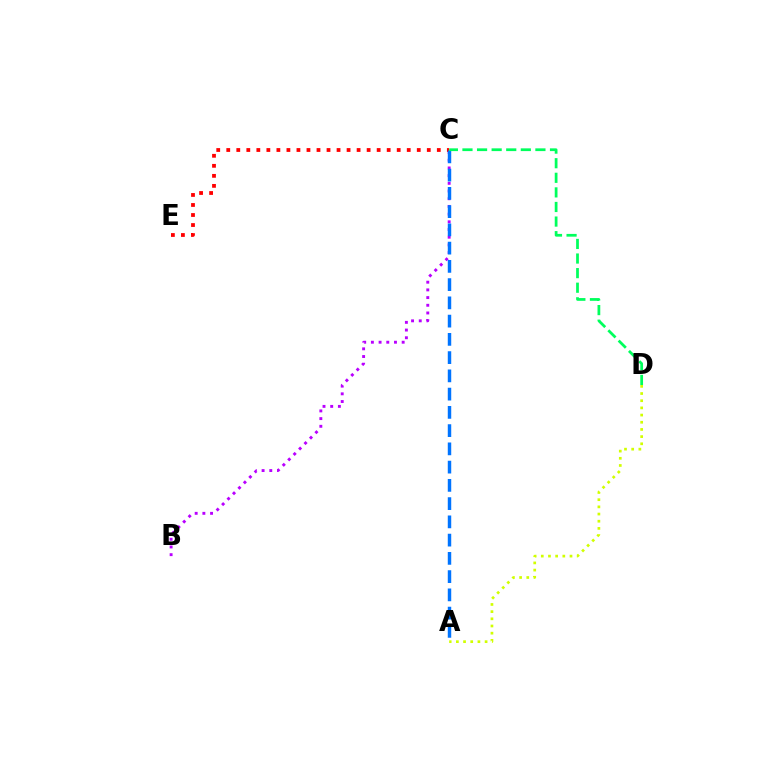{('A', 'D'): [{'color': '#d1ff00', 'line_style': 'dotted', 'thickness': 1.95}], ('B', 'C'): [{'color': '#b900ff', 'line_style': 'dotted', 'thickness': 2.09}], ('C', 'E'): [{'color': '#ff0000', 'line_style': 'dotted', 'thickness': 2.72}], ('A', 'C'): [{'color': '#0074ff', 'line_style': 'dashed', 'thickness': 2.48}], ('C', 'D'): [{'color': '#00ff5c', 'line_style': 'dashed', 'thickness': 1.98}]}